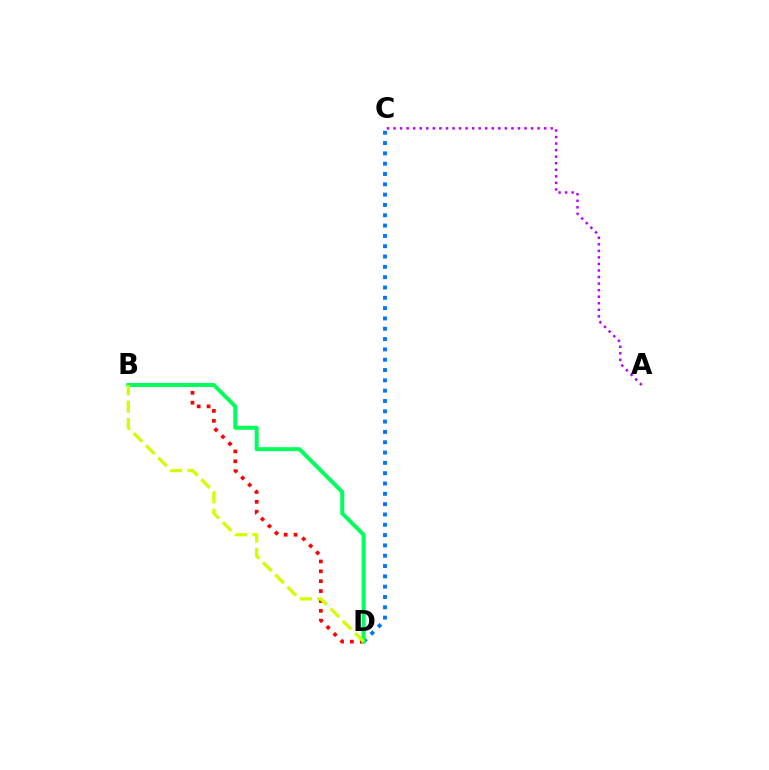{('C', 'D'): [{'color': '#0074ff', 'line_style': 'dotted', 'thickness': 2.8}], ('B', 'D'): [{'color': '#ff0000', 'line_style': 'dotted', 'thickness': 2.68}, {'color': '#00ff5c', 'line_style': 'solid', 'thickness': 2.87}, {'color': '#d1ff00', 'line_style': 'dashed', 'thickness': 2.35}], ('A', 'C'): [{'color': '#b900ff', 'line_style': 'dotted', 'thickness': 1.78}]}